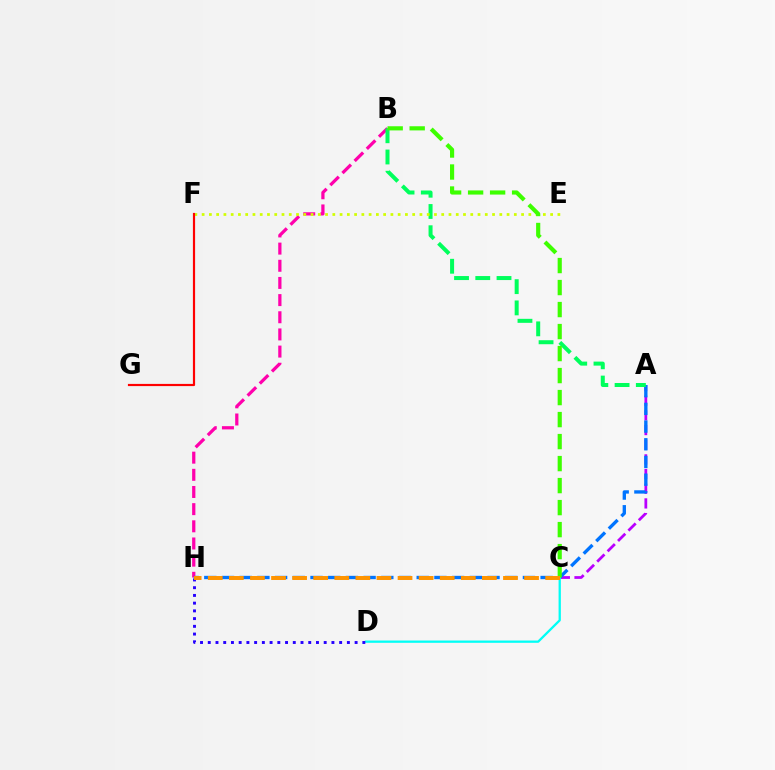{('B', 'H'): [{'color': '#ff00ac', 'line_style': 'dashed', 'thickness': 2.33}], ('A', 'C'): [{'color': '#b900ff', 'line_style': 'dashed', 'thickness': 1.99}], ('A', 'H'): [{'color': '#0074ff', 'line_style': 'dashed', 'thickness': 2.4}], ('A', 'B'): [{'color': '#00ff5c', 'line_style': 'dashed', 'thickness': 2.89}], ('E', 'F'): [{'color': '#d1ff00', 'line_style': 'dotted', 'thickness': 1.97}], ('C', 'D'): [{'color': '#00fff6', 'line_style': 'solid', 'thickness': 1.65}], ('F', 'G'): [{'color': '#ff0000', 'line_style': 'solid', 'thickness': 1.58}], ('B', 'C'): [{'color': '#3dff00', 'line_style': 'dashed', 'thickness': 2.99}], ('D', 'H'): [{'color': '#2500ff', 'line_style': 'dotted', 'thickness': 2.1}], ('C', 'H'): [{'color': '#ff9400', 'line_style': 'dashed', 'thickness': 2.86}]}